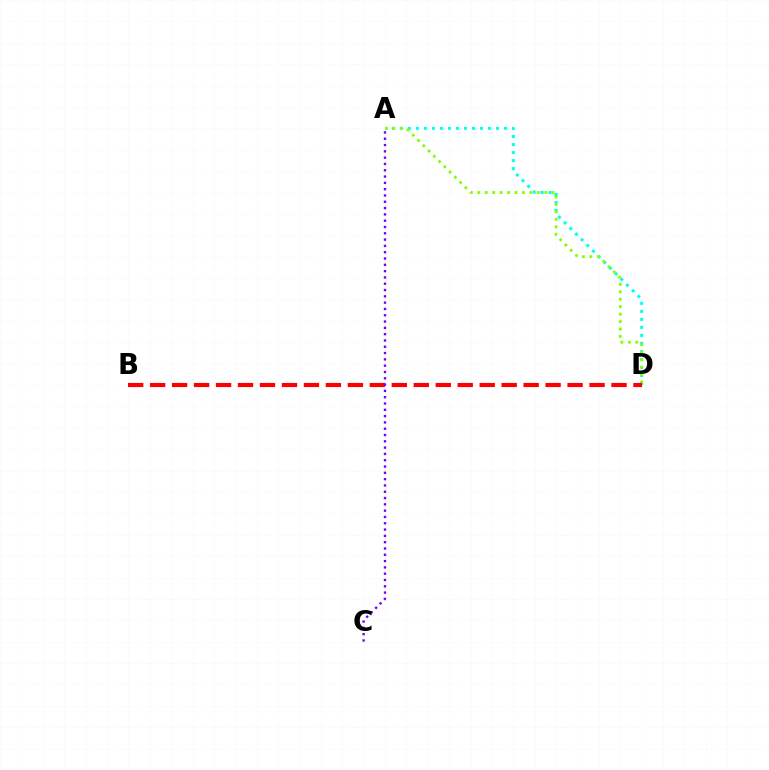{('A', 'D'): [{'color': '#00fff6', 'line_style': 'dotted', 'thickness': 2.18}, {'color': '#84ff00', 'line_style': 'dotted', 'thickness': 2.02}], ('B', 'D'): [{'color': '#ff0000', 'line_style': 'dashed', 'thickness': 2.98}], ('A', 'C'): [{'color': '#7200ff', 'line_style': 'dotted', 'thickness': 1.71}]}